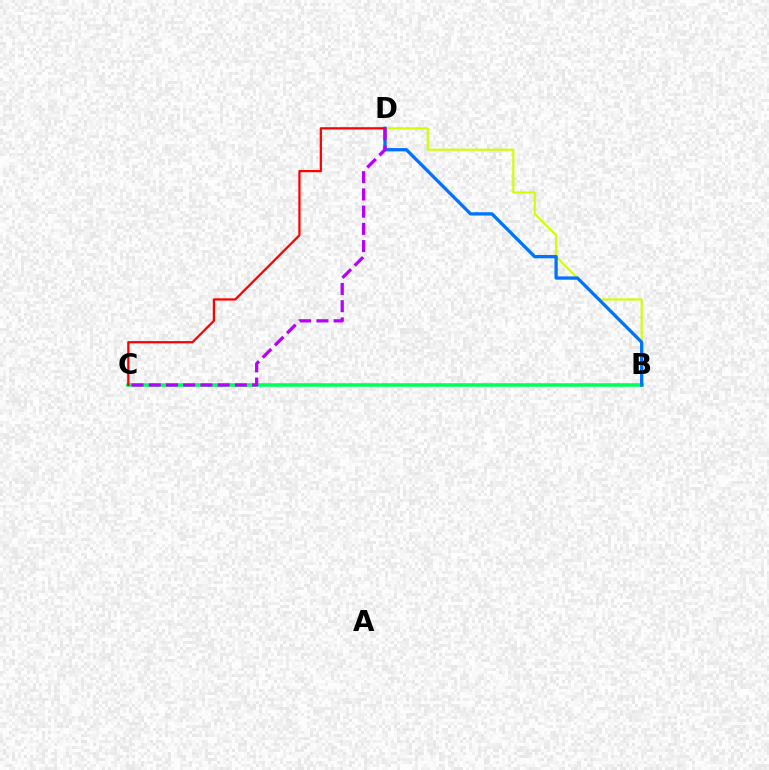{('B', 'D'): [{'color': '#d1ff00', 'line_style': 'solid', 'thickness': 1.55}, {'color': '#0074ff', 'line_style': 'solid', 'thickness': 2.38}], ('B', 'C'): [{'color': '#00ff5c', 'line_style': 'solid', 'thickness': 2.56}], ('C', 'D'): [{'color': '#ff0000', 'line_style': 'solid', 'thickness': 1.62}, {'color': '#b900ff', 'line_style': 'dashed', 'thickness': 2.34}]}